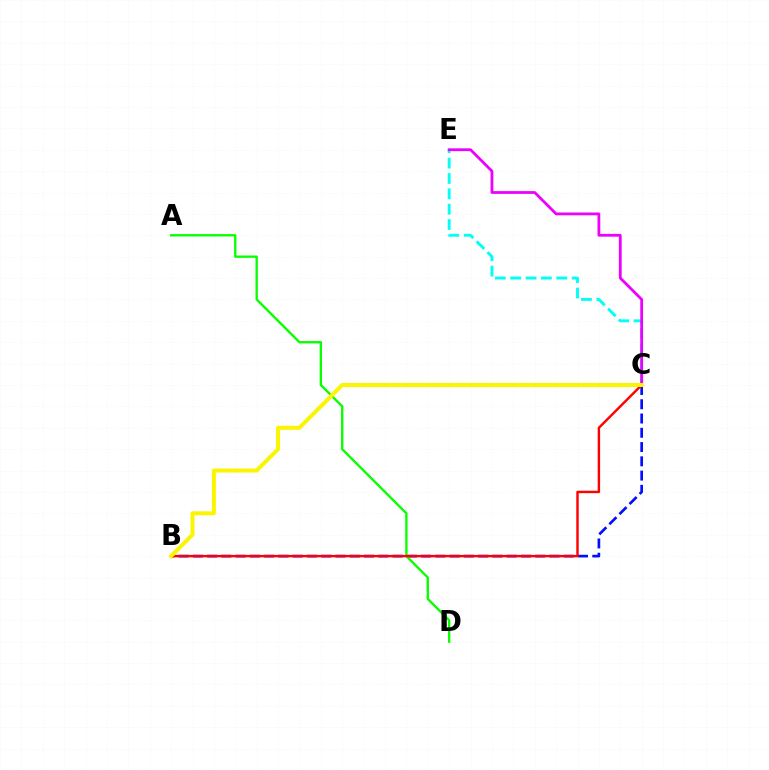{('C', 'E'): [{'color': '#00fff6', 'line_style': 'dashed', 'thickness': 2.09}, {'color': '#ee00ff', 'line_style': 'solid', 'thickness': 2.01}], ('B', 'C'): [{'color': '#0010ff', 'line_style': 'dashed', 'thickness': 1.94}, {'color': '#ff0000', 'line_style': 'solid', 'thickness': 1.74}, {'color': '#fcf500', 'line_style': 'solid', 'thickness': 2.87}], ('A', 'D'): [{'color': '#08ff00', 'line_style': 'solid', 'thickness': 1.69}]}